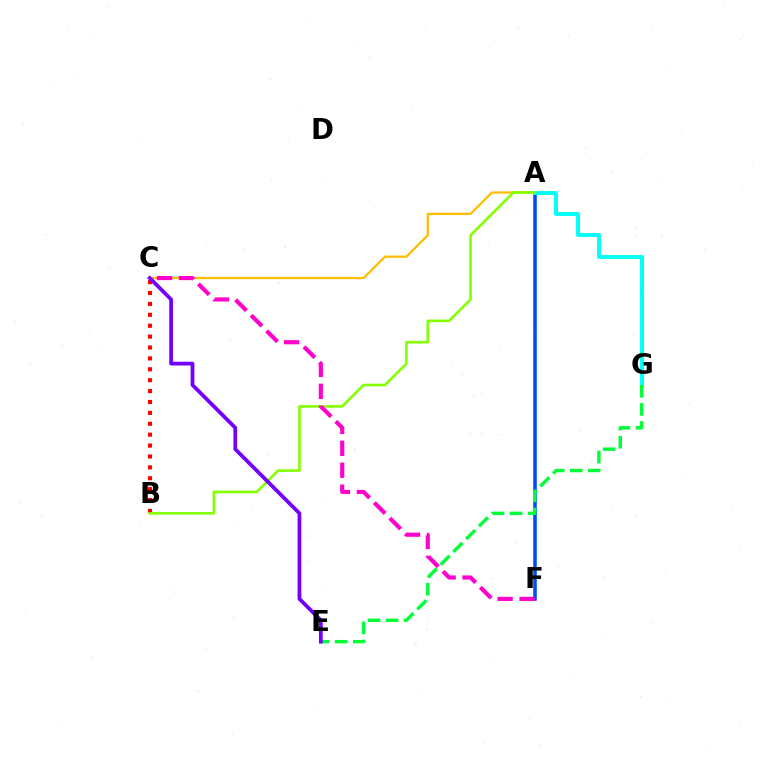{('A', 'C'): [{'color': '#ffbd00', 'line_style': 'solid', 'thickness': 1.62}], ('A', 'F'): [{'color': '#004bff', 'line_style': 'solid', 'thickness': 2.55}], ('B', 'C'): [{'color': '#ff0000', 'line_style': 'dotted', 'thickness': 2.96}], ('A', 'G'): [{'color': '#00fff6', 'line_style': 'solid', 'thickness': 2.81}], ('A', 'B'): [{'color': '#84ff00', 'line_style': 'solid', 'thickness': 1.87}], ('E', 'G'): [{'color': '#00ff39', 'line_style': 'dashed', 'thickness': 2.46}], ('C', 'E'): [{'color': '#7200ff', 'line_style': 'solid', 'thickness': 2.71}], ('C', 'F'): [{'color': '#ff00cf', 'line_style': 'dashed', 'thickness': 2.98}]}